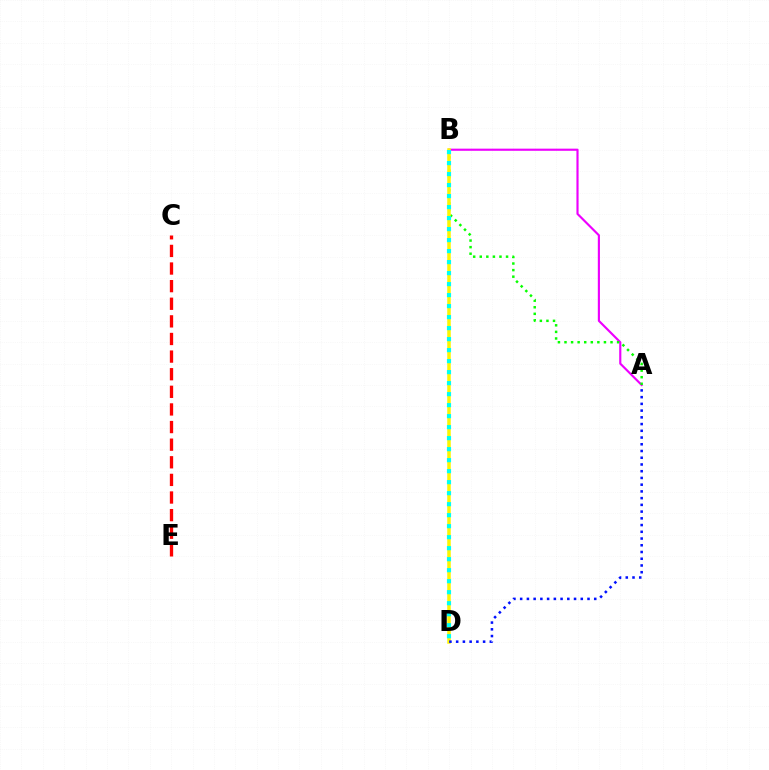{('C', 'E'): [{'color': '#ff0000', 'line_style': 'dashed', 'thickness': 2.39}], ('A', 'B'): [{'color': '#ee00ff', 'line_style': 'solid', 'thickness': 1.55}, {'color': '#08ff00', 'line_style': 'dotted', 'thickness': 1.79}], ('B', 'D'): [{'color': '#fcf500', 'line_style': 'solid', 'thickness': 2.53}, {'color': '#00fff6', 'line_style': 'dotted', 'thickness': 2.99}], ('A', 'D'): [{'color': '#0010ff', 'line_style': 'dotted', 'thickness': 1.83}]}